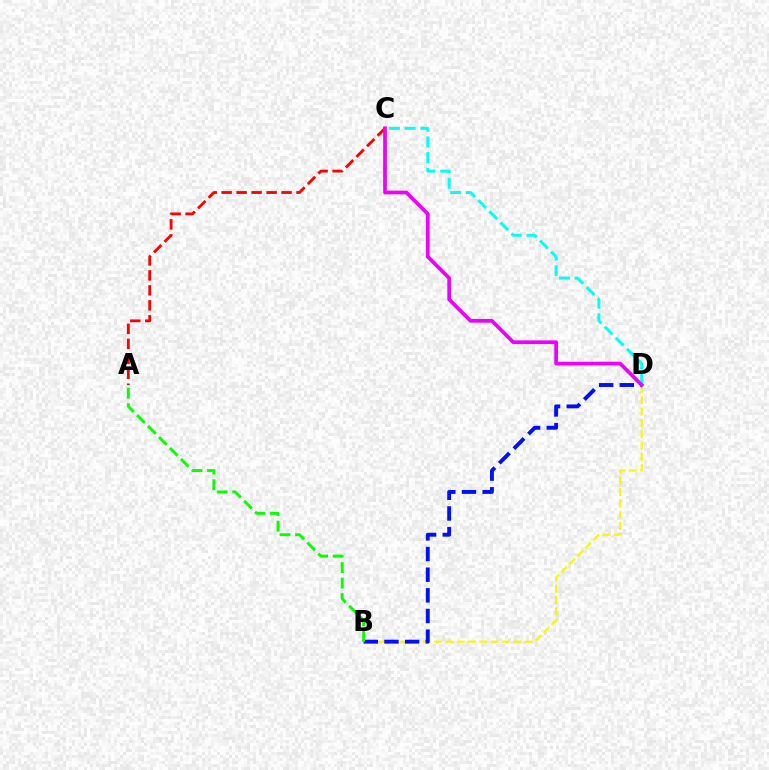{('A', 'C'): [{'color': '#ff0000', 'line_style': 'dashed', 'thickness': 2.03}], ('B', 'D'): [{'color': '#fcf500', 'line_style': 'dashed', 'thickness': 1.54}, {'color': '#0010ff', 'line_style': 'dashed', 'thickness': 2.81}], ('A', 'B'): [{'color': '#08ff00', 'line_style': 'dashed', 'thickness': 2.11}], ('C', 'D'): [{'color': '#00fff6', 'line_style': 'dashed', 'thickness': 2.13}, {'color': '#ee00ff', 'line_style': 'solid', 'thickness': 2.69}]}